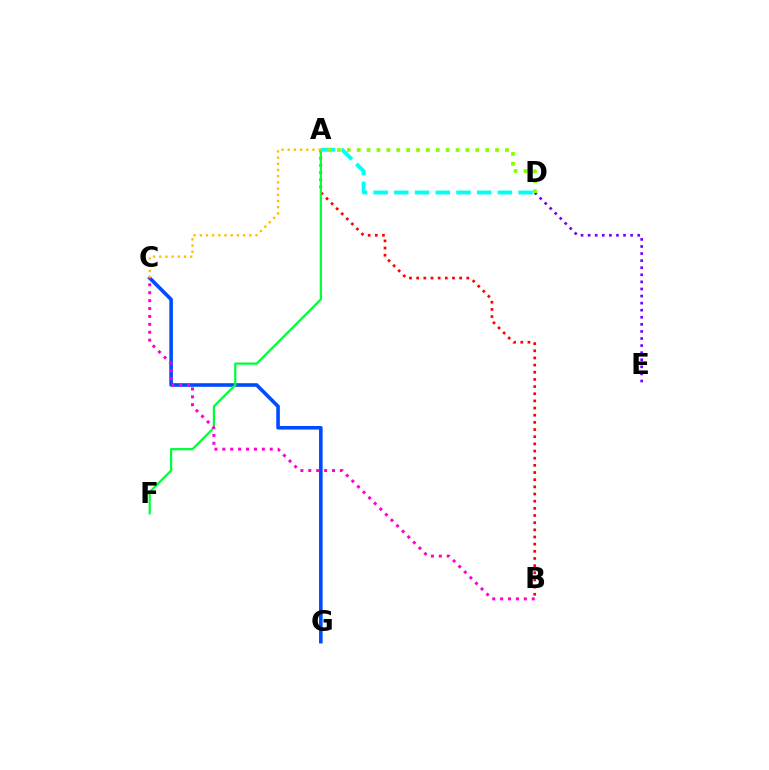{('C', 'G'): [{'color': '#004bff', 'line_style': 'solid', 'thickness': 2.59}], ('A', 'B'): [{'color': '#ff0000', 'line_style': 'dotted', 'thickness': 1.95}], ('A', 'F'): [{'color': '#00ff39', 'line_style': 'solid', 'thickness': 1.61}], ('B', 'C'): [{'color': '#ff00cf', 'line_style': 'dotted', 'thickness': 2.15}], ('D', 'E'): [{'color': '#7200ff', 'line_style': 'dotted', 'thickness': 1.92}], ('A', 'D'): [{'color': '#00fff6', 'line_style': 'dashed', 'thickness': 2.81}, {'color': '#84ff00', 'line_style': 'dotted', 'thickness': 2.69}], ('A', 'C'): [{'color': '#ffbd00', 'line_style': 'dotted', 'thickness': 1.68}]}